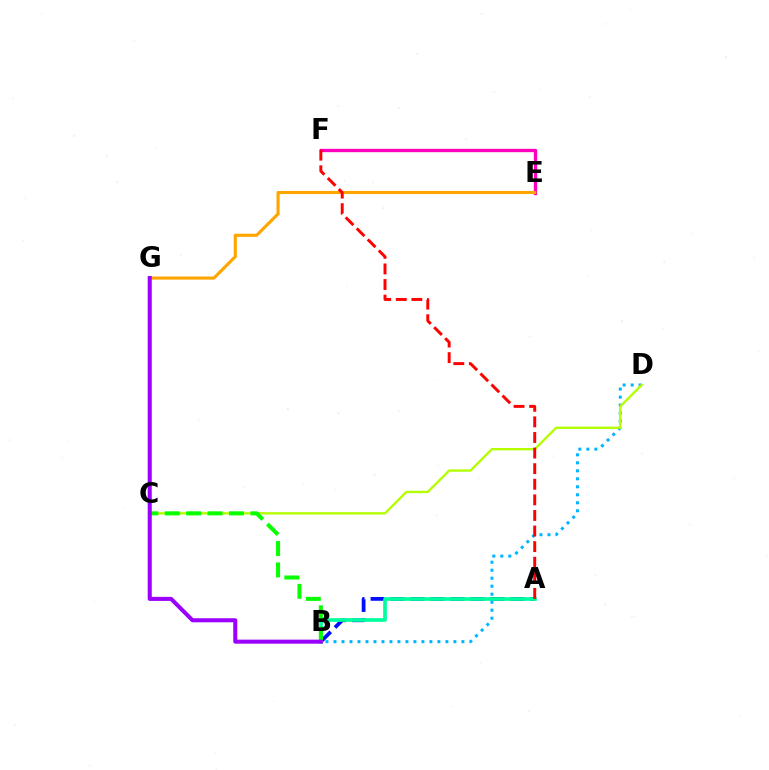{('E', 'F'): [{'color': '#ff00bd', 'line_style': 'solid', 'thickness': 2.41}], ('E', 'G'): [{'color': '#ffa500', 'line_style': 'solid', 'thickness': 2.25}], ('B', 'D'): [{'color': '#00b5ff', 'line_style': 'dotted', 'thickness': 2.17}], ('A', 'B'): [{'color': '#0010ff', 'line_style': 'dashed', 'thickness': 2.72}, {'color': '#00ff9d', 'line_style': 'solid', 'thickness': 2.65}], ('C', 'D'): [{'color': '#b3ff00', 'line_style': 'solid', 'thickness': 1.69}], ('B', 'C'): [{'color': '#08ff00', 'line_style': 'dashed', 'thickness': 2.91}], ('B', 'G'): [{'color': '#9b00ff', 'line_style': 'solid', 'thickness': 2.91}], ('A', 'F'): [{'color': '#ff0000', 'line_style': 'dashed', 'thickness': 2.12}]}